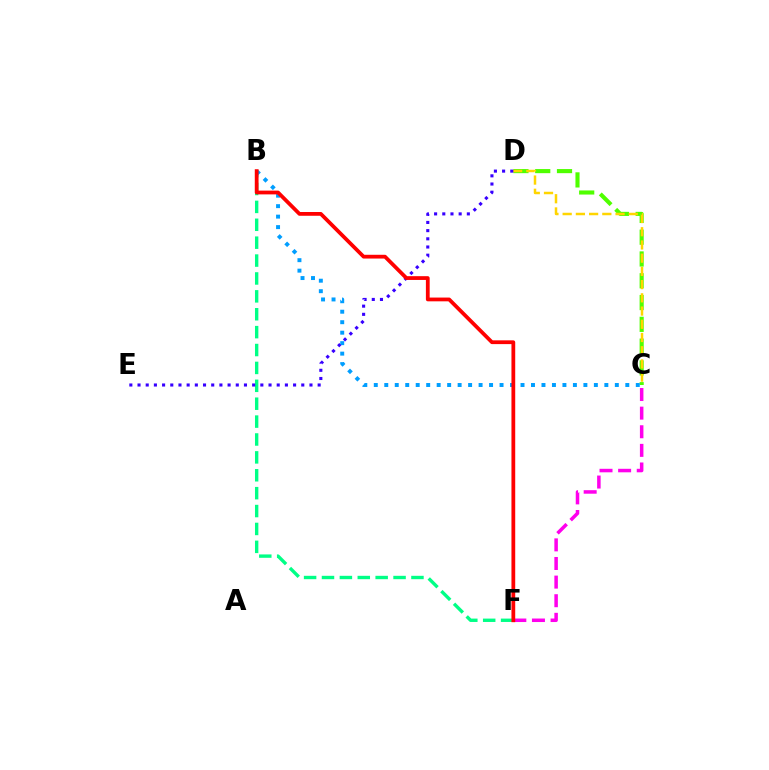{('C', 'D'): [{'color': '#4fff00', 'line_style': 'dashed', 'thickness': 2.96}, {'color': '#ffd500', 'line_style': 'dashed', 'thickness': 1.8}], ('C', 'F'): [{'color': '#ff00ed', 'line_style': 'dashed', 'thickness': 2.53}], ('B', 'F'): [{'color': '#00ff86', 'line_style': 'dashed', 'thickness': 2.43}, {'color': '#ff0000', 'line_style': 'solid', 'thickness': 2.71}], ('B', 'C'): [{'color': '#009eff', 'line_style': 'dotted', 'thickness': 2.85}], ('D', 'E'): [{'color': '#3700ff', 'line_style': 'dotted', 'thickness': 2.22}]}